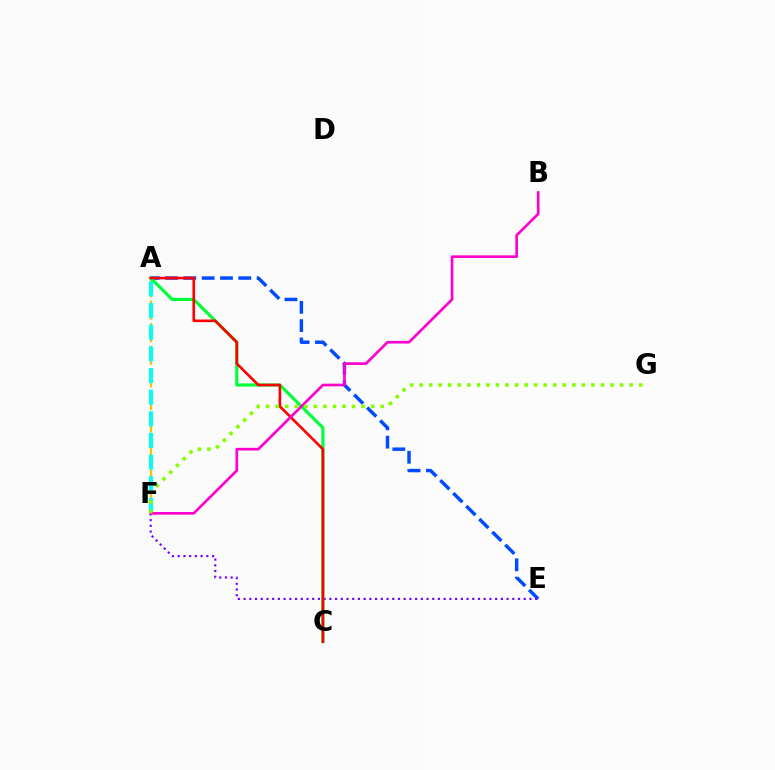{('A', 'E'): [{'color': '#004bff', 'line_style': 'dashed', 'thickness': 2.49}], ('E', 'F'): [{'color': '#7200ff', 'line_style': 'dotted', 'thickness': 1.55}], ('A', 'F'): [{'color': '#ffbd00', 'line_style': 'dashed', 'thickness': 1.53}, {'color': '#00fff6', 'line_style': 'dashed', 'thickness': 2.94}], ('A', 'C'): [{'color': '#00ff39', 'line_style': 'solid', 'thickness': 2.28}, {'color': '#ff0000', 'line_style': 'solid', 'thickness': 1.89}], ('B', 'F'): [{'color': '#ff00cf', 'line_style': 'solid', 'thickness': 1.92}], ('F', 'G'): [{'color': '#84ff00', 'line_style': 'dotted', 'thickness': 2.59}]}